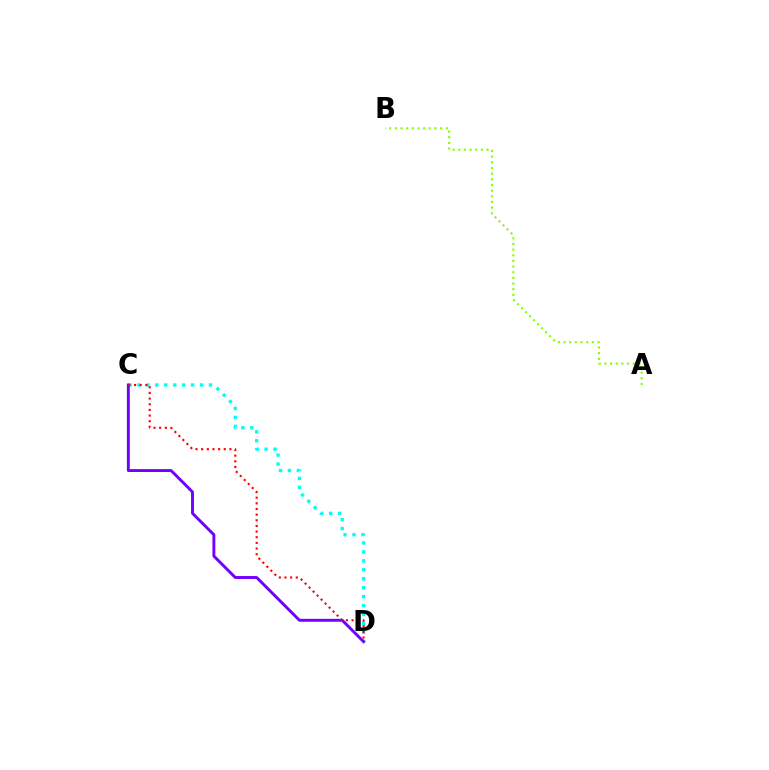{('C', 'D'): [{'color': '#00fff6', 'line_style': 'dotted', 'thickness': 2.43}, {'color': '#7200ff', 'line_style': 'solid', 'thickness': 2.09}, {'color': '#ff0000', 'line_style': 'dotted', 'thickness': 1.54}], ('A', 'B'): [{'color': '#84ff00', 'line_style': 'dotted', 'thickness': 1.54}]}